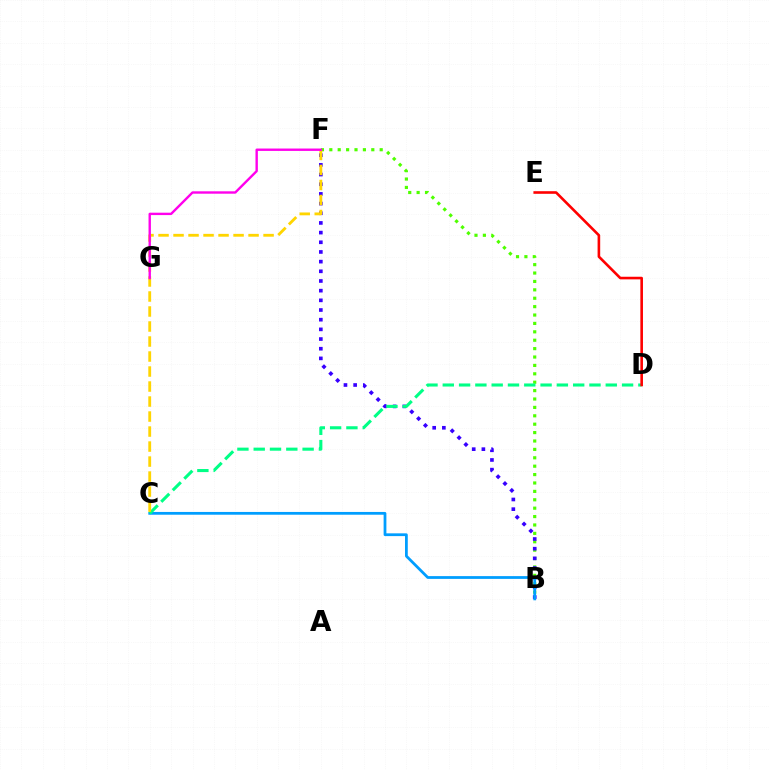{('B', 'F'): [{'color': '#4fff00', 'line_style': 'dotted', 'thickness': 2.28}, {'color': '#3700ff', 'line_style': 'dotted', 'thickness': 2.63}], ('B', 'C'): [{'color': '#009eff', 'line_style': 'solid', 'thickness': 1.99}], ('C', 'D'): [{'color': '#00ff86', 'line_style': 'dashed', 'thickness': 2.21}], ('C', 'F'): [{'color': '#ffd500', 'line_style': 'dashed', 'thickness': 2.04}], ('D', 'E'): [{'color': '#ff0000', 'line_style': 'solid', 'thickness': 1.88}], ('F', 'G'): [{'color': '#ff00ed', 'line_style': 'solid', 'thickness': 1.72}]}